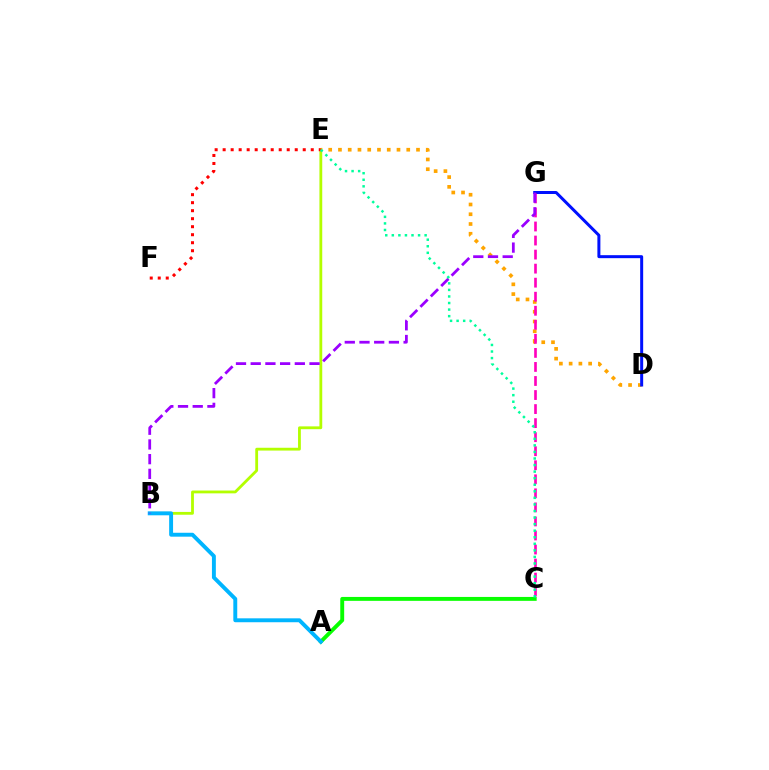{('B', 'E'): [{'color': '#b3ff00', 'line_style': 'solid', 'thickness': 2.03}], ('A', 'C'): [{'color': '#08ff00', 'line_style': 'solid', 'thickness': 2.81}], ('A', 'B'): [{'color': '#00b5ff', 'line_style': 'solid', 'thickness': 2.82}], ('E', 'F'): [{'color': '#ff0000', 'line_style': 'dotted', 'thickness': 2.18}], ('D', 'E'): [{'color': '#ffa500', 'line_style': 'dotted', 'thickness': 2.65}], ('D', 'G'): [{'color': '#0010ff', 'line_style': 'solid', 'thickness': 2.16}], ('C', 'G'): [{'color': '#ff00bd', 'line_style': 'dashed', 'thickness': 1.91}], ('B', 'G'): [{'color': '#9b00ff', 'line_style': 'dashed', 'thickness': 2.0}], ('C', 'E'): [{'color': '#00ff9d', 'line_style': 'dotted', 'thickness': 1.78}]}